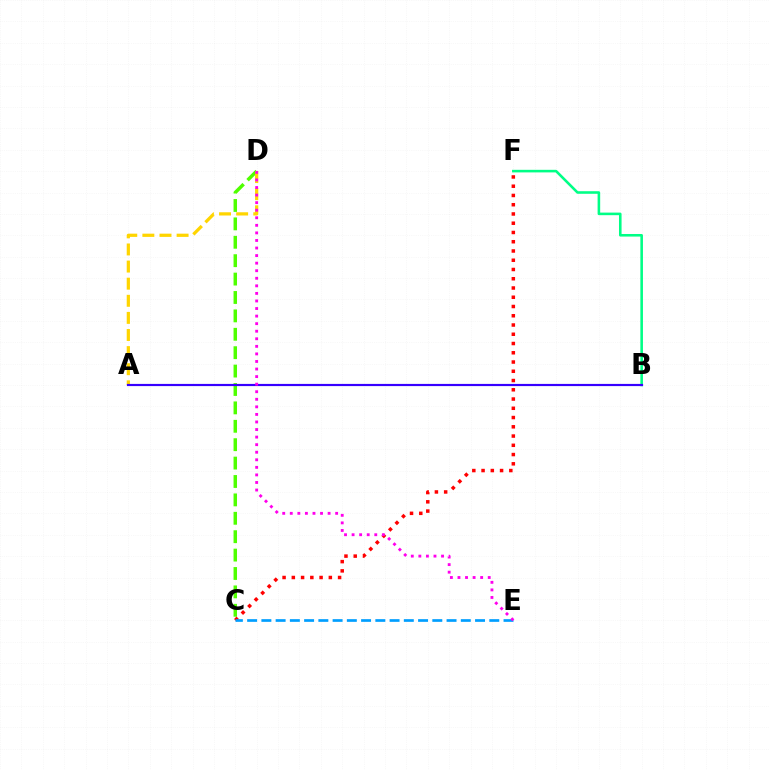{('C', 'D'): [{'color': '#4fff00', 'line_style': 'dashed', 'thickness': 2.5}], ('C', 'F'): [{'color': '#ff0000', 'line_style': 'dotted', 'thickness': 2.51}], ('B', 'F'): [{'color': '#00ff86', 'line_style': 'solid', 'thickness': 1.86}], ('A', 'D'): [{'color': '#ffd500', 'line_style': 'dashed', 'thickness': 2.32}], ('C', 'E'): [{'color': '#009eff', 'line_style': 'dashed', 'thickness': 1.94}], ('A', 'B'): [{'color': '#3700ff', 'line_style': 'solid', 'thickness': 1.57}], ('D', 'E'): [{'color': '#ff00ed', 'line_style': 'dotted', 'thickness': 2.05}]}